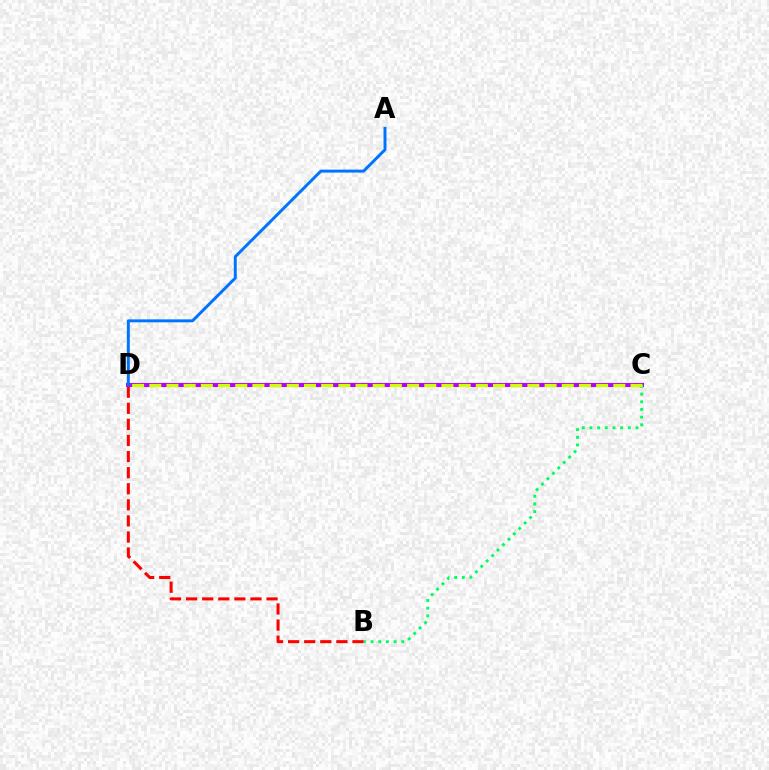{('C', 'D'): [{'color': '#b900ff', 'line_style': 'solid', 'thickness': 2.93}, {'color': '#d1ff00', 'line_style': 'dashed', 'thickness': 2.33}], ('B', 'C'): [{'color': '#00ff5c', 'line_style': 'dotted', 'thickness': 2.08}], ('B', 'D'): [{'color': '#ff0000', 'line_style': 'dashed', 'thickness': 2.19}], ('A', 'D'): [{'color': '#0074ff', 'line_style': 'solid', 'thickness': 2.13}]}